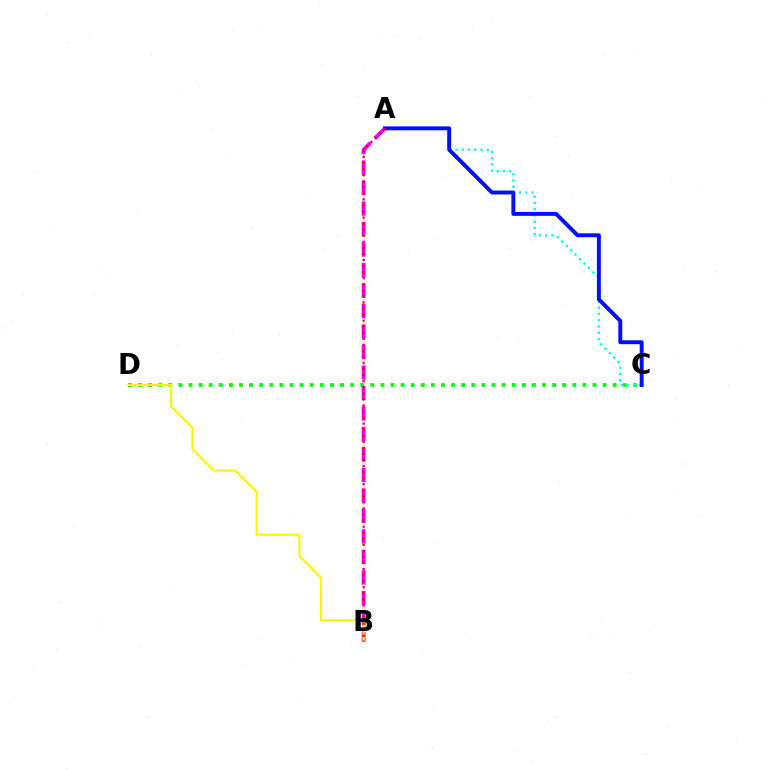{('C', 'D'): [{'color': '#08ff00', 'line_style': 'dotted', 'thickness': 2.74}], ('A', 'C'): [{'color': '#00fff6', 'line_style': 'dotted', 'thickness': 1.7}, {'color': '#0010ff', 'line_style': 'solid', 'thickness': 2.82}], ('A', 'B'): [{'color': '#ee00ff', 'line_style': 'dashed', 'thickness': 2.78}, {'color': '#ff0000', 'line_style': 'dotted', 'thickness': 1.65}], ('B', 'D'): [{'color': '#fcf500', 'line_style': 'solid', 'thickness': 1.55}]}